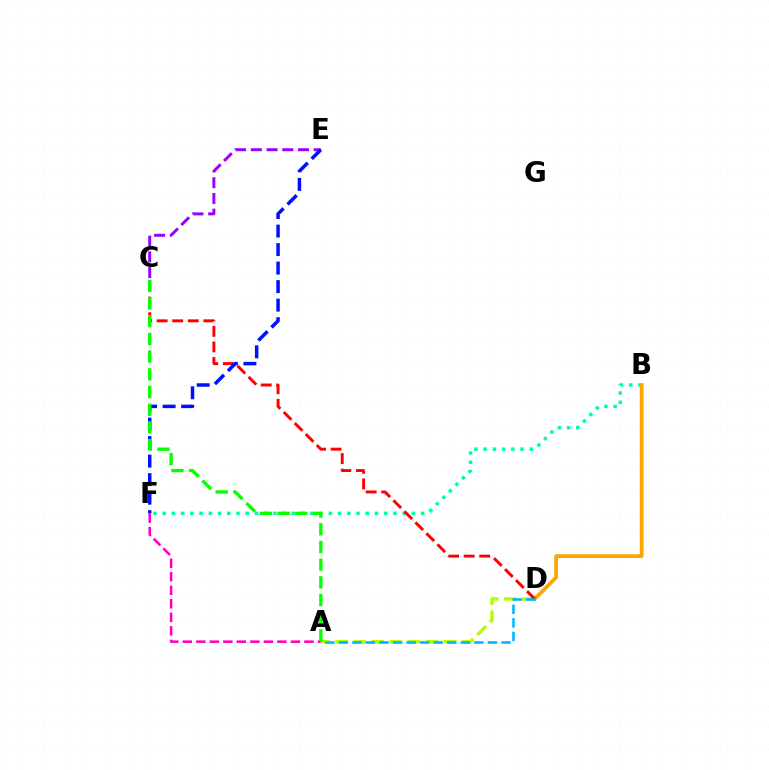{('A', 'F'): [{'color': '#ff00bd', 'line_style': 'dashed', 'thickness': 1.84}], ('A', 'D'): [{'color': '#b3ff00', 'line_style': 'dashed', 'thickness': 2.46}, {'color': '#00b5ff', 'line_style': 'dashed', 'thickness': 1.84}], ('B', 'F'): [{'color': '#00ff9d', 'line_style': 'dotted', 'thickness': 2.51}], ('C', 'E'): [{'color': '#9b00ff', 'line_style': 'dashed', 'thickness': 2.14}], ('B', 'D'): [{'color': '#ffa500', 'line_style': 'solid', 'thickness': 2.71}], ('C', 'D'): [{'color': '#ff0000', 'line_style': 'dashed', 'thickness': 2.12}], ('E', 'F'): [{'color': '#0010ff', 'line_style': 'dashed', 'thickness': 2.52}], ('A', 'C'): [{'color': '#08ff00', 'line_style': 'dashed', 'thickness': 2.41}]}